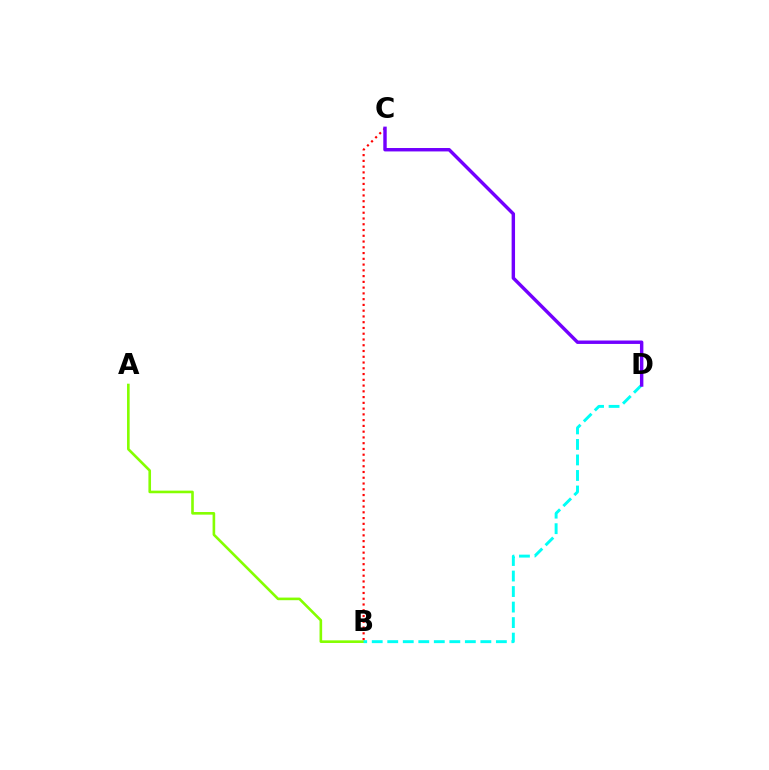{('B', 'C'): [{'color': '#ff0000', 'line_style': 'dotted', 'thickness': 1.57}], ('A', 'B'): [{'color': '#84ff00', 'line_style': 'solid', 'thickness': 1.89}], ('B', 'D'): [{'color': '#00fff6', 'line_style': 'dashed', 'thickness': 2.11}], ('C', 'D'): [{'color': '#7200ff', 'line_style': 'solid', 'thickness': 2.46}]}